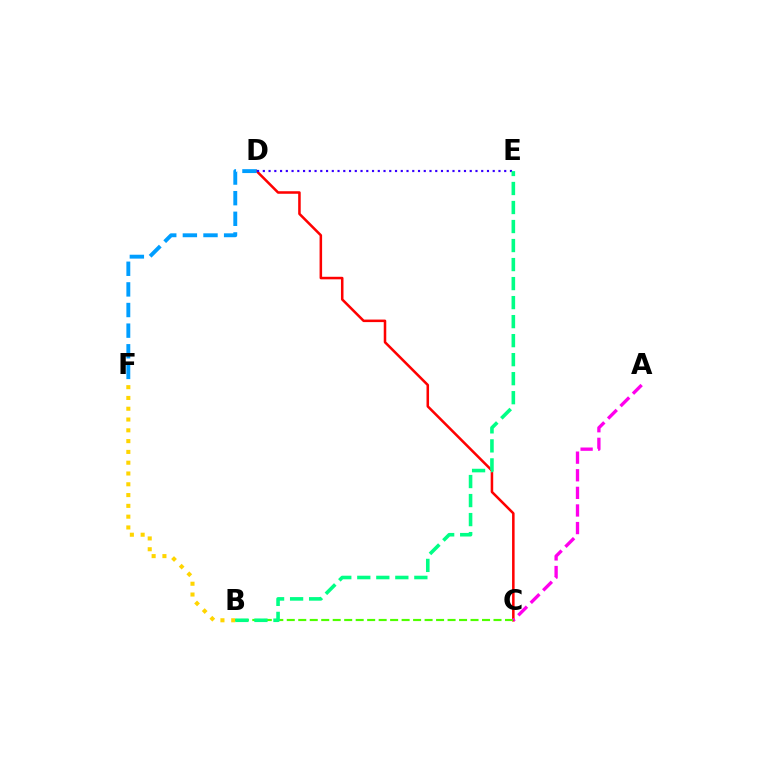{('C', 'D'): [{'color': '#ff0000', 'line_style': 'solid', 'thickness': 1.83}], ('B', 'C'): [{'color': '#4fff00', 'line_style': 'dashed', 'thickness': 1.56}], ('D', 'E'): [{'color': '#3700ff', 'line_style': 'dotted', 'thickness': 1.56}], ('B', 'F'): [{'color': '#ffd500', 'line_style': 'dotted', 'thickness': 2.93}], ('A', 'C'): [{'color': '#ff00ed', 'line_style': 'dashed', 'thickness': 2.39}], ('B', 'E'): [{'color': '#00ff86', 'line_style': 'dashed', 'thickness': 2.58}], ('D', 'F'): [{'color': '#009eff', 'line_style': 'dashed', 'thickness': 2.8}]}